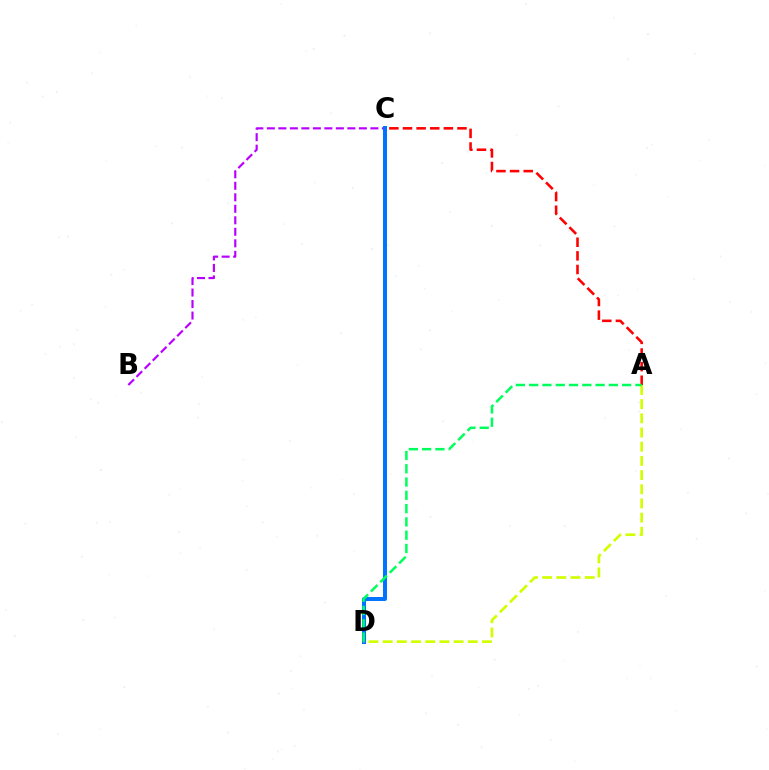{('B', 'C'): [{'color': '#b900ff', 'line_style': 'dashed', 'thickness': 1.56}], ('C', 'D'): [{'color': '#0074ff', 'line_style': 'solid', 'thickness': 2.87}], ('A', 'D'): [{'color': '#d1ff00', 'line_style': 'dashed', 'thickness': 1.93}, {'color': '#00ff5c', 'line_style': 'dashed', 'thickness': 1.8}], ('A', 'C'): [{'color': '#ff0000', 'line_style': 'dashed', 'thickness': 1.85}]}